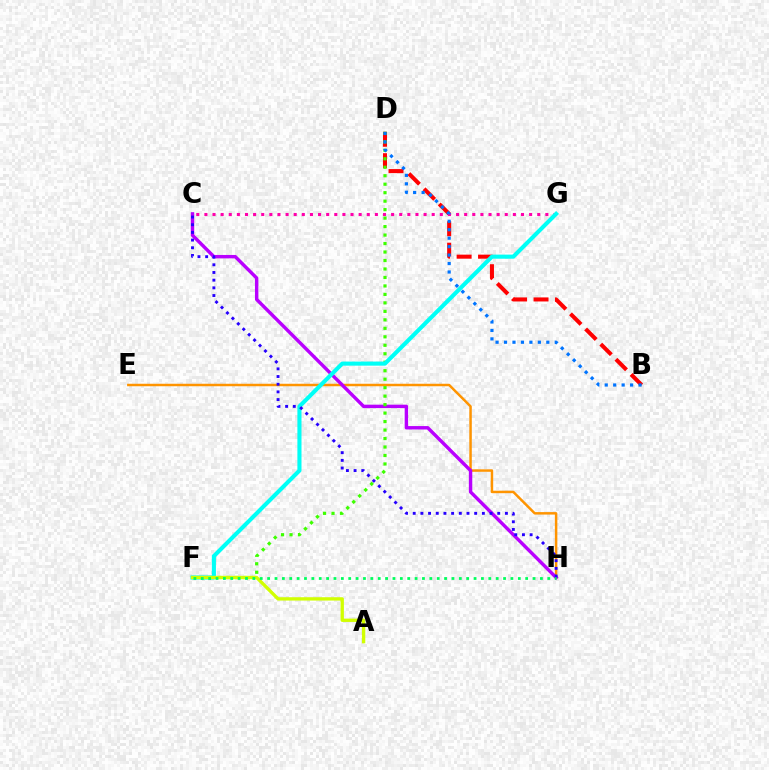{('B', 'D'): [{'color': '#ff0000', 'line_style': 'dashed', 'thickness': 2.91}, {'color': '#0074ff', 'line_style': 'dotted', 'thickness': 2.3}], ('C', 'G'): [{'color': '#ff00ac', 'line_style': 'dotted', 'thickness': 2.21}], ('E', 'H'): [{'color': '#ff9400', 'line_style': 'solid', 'thickness': 1.78}], ('C', 'H'): [{'color': '#b900ff', 'line_style': 'solid', 'thickness': 2.46}, {'color': '#2500ff', 'line_style': 'dotted', 'thickness': 2.09}], ('D', 'F'): [{'color': '#3dff00', 'line_style': 'dotted', 'thickness': 2.3}], ('F', 'G'): [{'color': '#00fff6', 'line_style': 'solid', 'thickness': 2.95}], ('A', 'F'): [{'color': '#d1ff00', 'line_style': 'solid', 'thickness': 2.4}], ('F', 'H'): [{'color': '#00ff5c', 'line_style': 'dotted', 'thickness': 2.0}]}